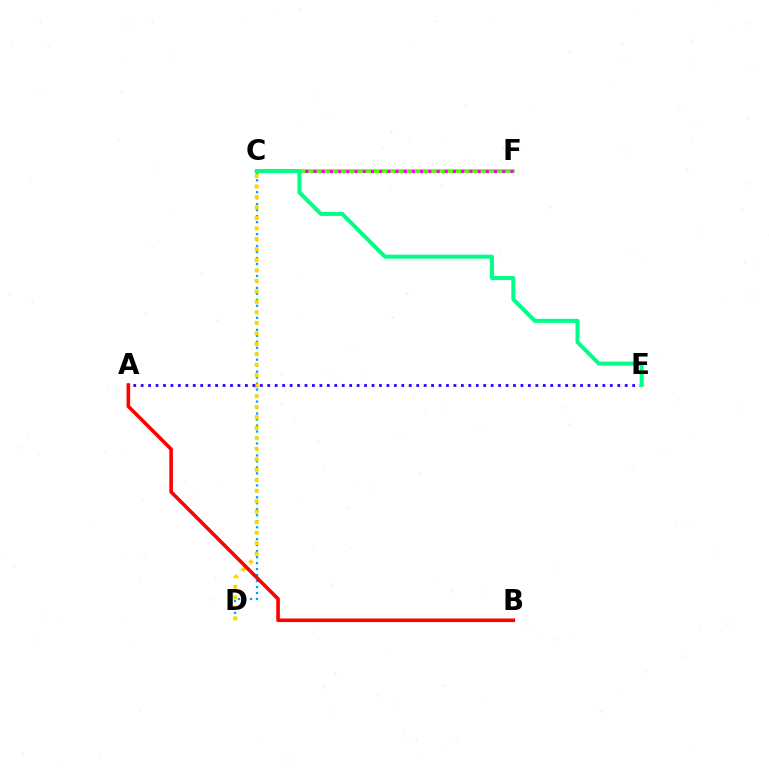{('C', 'D'): [{'color': '#009eff', 'line_style': 'dotted', 'thickness': 1.63}, {'color': '#ffd500', 'line_style': 'dotted', 'thickness': 2.85}], ('C', 'F'): [{'color': '#4fff00', 'line_style': 'solid', 'thickness': 2.65}, {'color': '#ff00ed', 'line_style': 'dotted', 'thickness': 2.23}], ('A', 'E'): [{'color': '#3700ff', 'line_style': 'dotted', 'thickness': 2.02}], ('A', 'B'): [{'color': '#ff0000', 'line_style': 'solid', 'thickness': 2.59}], ('C', 'E'): [{'color': '#00ff86', 'line_style': 'solid', 'thickness': 2.89}]}